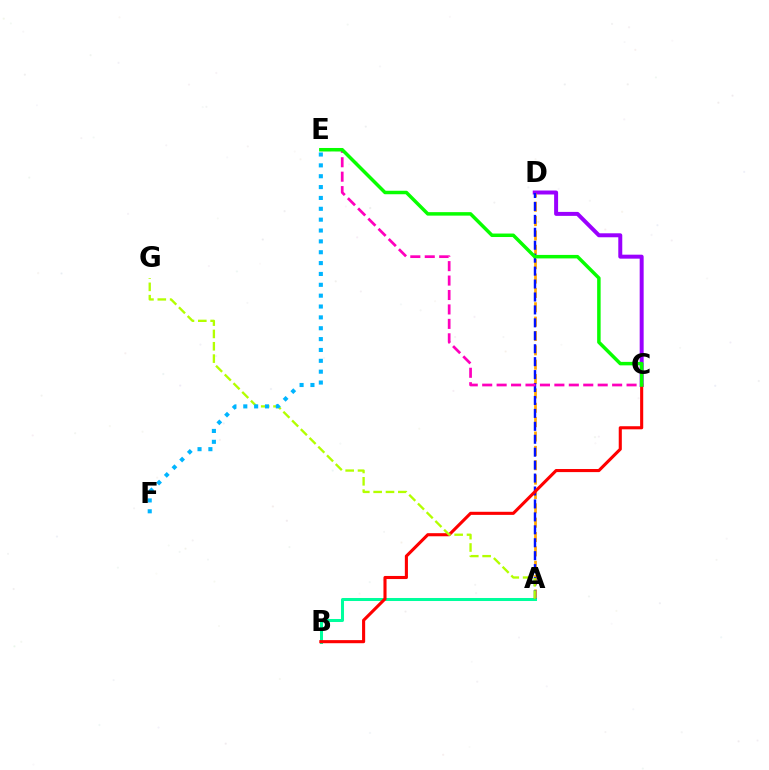{('C', 'D'): [{'color': '#9b00ff', 'line_style': 'solid', 'thickness': 2.86}], ('A', 'D'): [{'color': '#ffa500', 'line_style': 'dashed', 'thickness': 1.95}, {'color': '#0010ff', 'line_style': 'dashed', 'thickness': 1.76}], ('A', 'B'): [{'color': '#00ff9d', 'line_style': 'solid', 'thickness': 2.17}], ('B', 'C'): [{'color': '#ff0000', 'line_style': 'solid', 'thickness': 2.23}], ('A', 'G'): [{'color': '#b3ff00', 'line_style': 'dashed', 'thickness': 1.68}], ('C', 'E'): [{'color': '#ff00bd', 'line_style': 'dashed', 'thickness': 1.96}, {'color': '#08ff00', 'line_style': 'solid', 'thickness': 2.51}], ('E', 'F'): [{'color': '#00b5ff', 'line_style': 'dotted', 'thickness': 2.95}]}